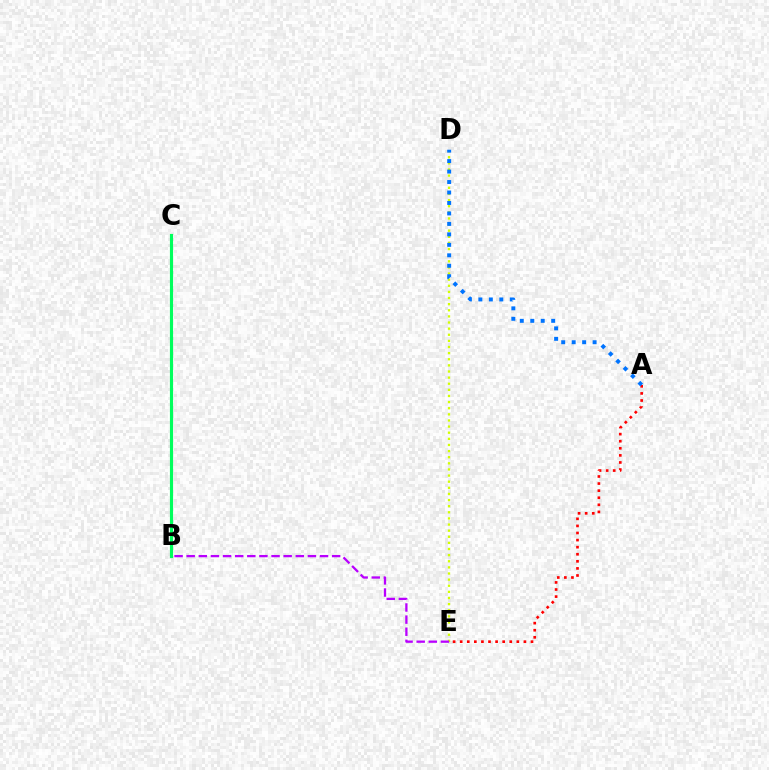{('A', 'E'): [{'color': '#ff0000', 'line_style': 'dotted', 'thickness': 1.92}], ('D', 'E'): [{'color': '#d1ff00', 'line_style': 'dotted', 'thickness': 1.66}], ('A', 'D'): [{'color': '#0074ff', 'line_style': 'dotted', 'thickness': 2.84}], ('B', 'C'): [{'color': '#00ff5c', 'line_style': 'solid', 'thickness': 2.27}], ('B', 'E'): [{'color': '#b900ff', 'line_style': 'dashed', 'thickness': 1.65}]}